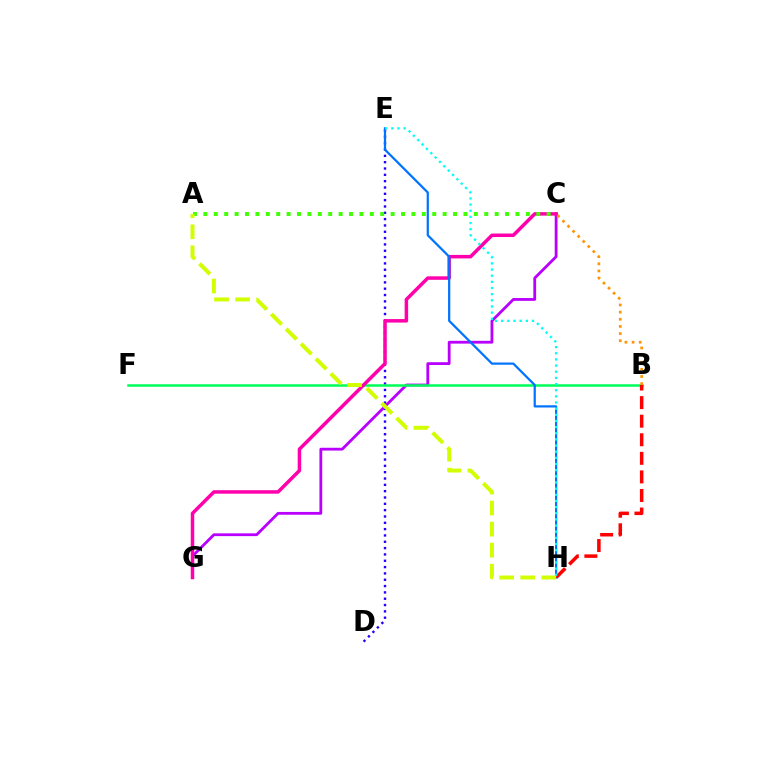{('D', 'E'): [{'color': '#2500ff', 'line_style': 'dotted', 'thickness': 1.72}], ('C', 'G'): [{'color': '#b900ff', 'line_style': 'solid', 'thickness': 2.02}, {'color': '#ff00ac', 'line_style': 'solid', 'thickness': 2.52}], ('B', 'F'): [{'color': '#00ff5c', 'line_style': 'solid', 'thickness': 1.82}], ('A', 'C'): [{'color': '#3dff00', 'line_style': 'dotted', 'thickness': 2.83}], ('B', 'C'): [{'color': '#ff9400', 'line_style': 'dotted', 'thickness': 1.94}], ('E', 'H'): [{'color': '#0074ff', 'line_style': 'solid', 'thickness': 1.61}, {'color': '#00fff6', 'line_style': 'dotted', 'thickness': 1.67}], ('B', 'H'): [{'color': '#ff0000', 'line_style': 'dashed', 'thickness': 2.52}], ('A', 'H'): [{'color': '#d1ff00', 'line_style': 'dashed', 'thickness': 2.86}]}